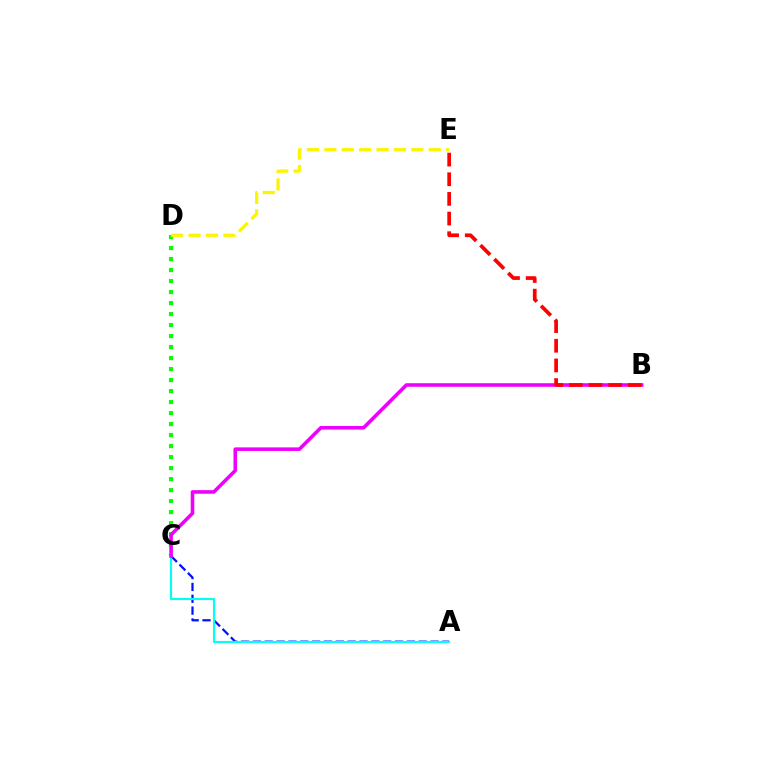{('C', 'D'): [{'color': '#08ff00', 'line_style': 'dotted', 'thickness': 2.99}], ('A', 'C'): [{'color': '#0010ff', 'line_style': 'dashed', 'thickness': 1.61}, {'color': '#00fff6', 'line_style': 'solid', 'thickness': 1.53}], ('B', 'C'): [{'color': '#ee00ff', 'line_style': 'solid', 'thickness': 2.58}], ('D', 'E'): [{'color': '#fcf500', 'line_style': 'dashed', 'thickness': 2.36}], ('B', 'E'): [{'color': '#ff0000', 'line_style': 'dashed', 'thickness': 2.67}]}